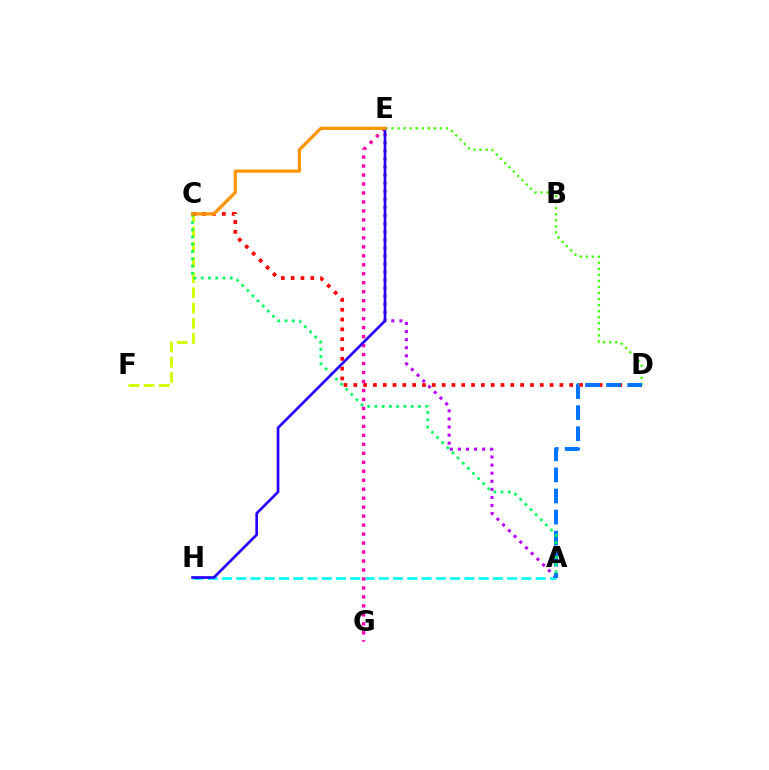{('D', 'E'): [{'color': '#3dff00', 'line_style': 'dotted', 'thickness': 1.65}], ('C', 'F'): [{'color': '#d1ff00', 'line_style': 'dashed', 'thickness': 2.07}], ('A', 'H'): [{'color': '#00fff6', 'line_style': 'dashed', 'thickness': 1.94}], ('C', 'D'): [{'color': '#ff0000', 'line_style': 'dotted', 'thickness': 2.67}], ('A', 'E'): [{'color': '#b900ff', 'line_style': 'dotted', 'thickness': 2.2}], ('A', 'D'): [{'color': '#0074ff', 'line_style': 'dashed', 'thickness': 2.86}], ('A', 'C'): [{'color': '#00ff5c', 'line_style': 'dotted', 'thickness': 1.97}], ('E', 'G'): [{'color': '#ff00ac', 'line_style': 'dotted', 'thickness': 2.44}], ('E', 'H'): [{'color': '#2500ff', 'line_style': 'solid', 'thickness': 1.91}], ('C', 'E'): [{'color': '#ff9400', 'line_style': 'solid', 'thickness': 2.32}]}